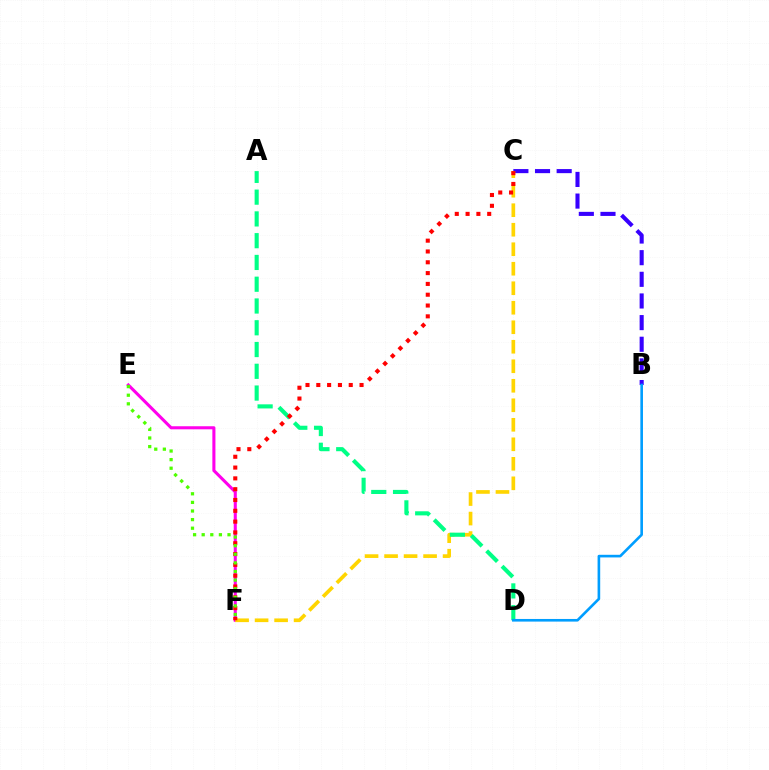{('B', 'C'): [{'color': '#3700ff', 'line_style': 'dashed', 'thickness': 2.94}], ('E', 'F'): [{'color': '#ff00ed', 'line_style': 'solid', 'thickness': 2.21}, {'color': '#4fff00', 'line_style': 'dotted', 'thickness': 2.34}], ('C', 'F'): [{'color': '#ffd500', 'line_style': 'dashed', 'thickness': 2.65}, {'color': '#ff0000', 'line_style': 'dotted', 'thickness': 2.94}], ('A', 'D'): [{'color': '#00ff86', 'line_style': 'dashed', 'thickness': 2.96}], ('B', 'D'): [{'color': '#009eff', 'line_style': 'solid', 'thickness': 1.89}]}